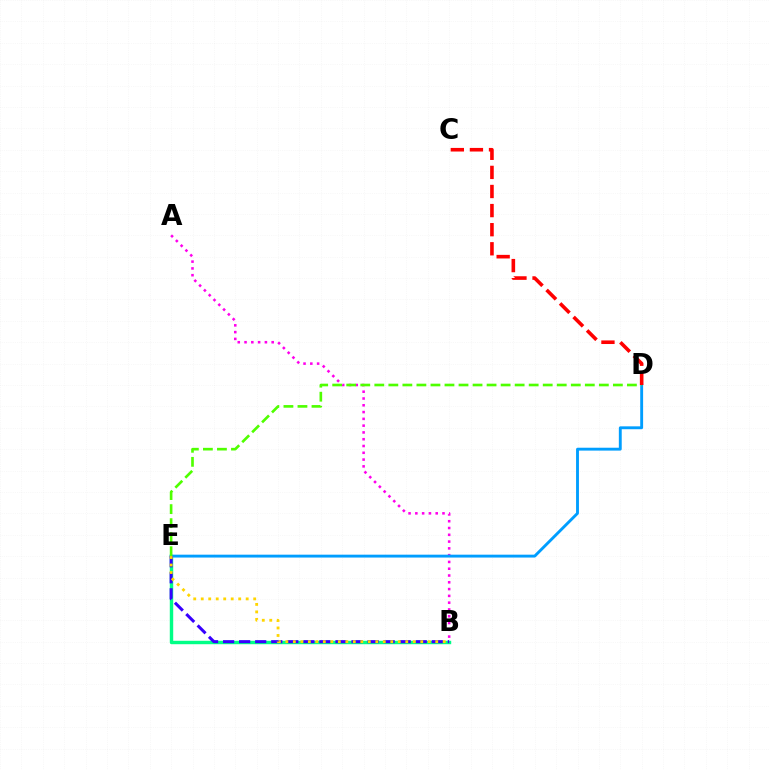{('A', 'B'): [{'color': '#ff00ed', 'line_style': 'dotted', 'thickness': 1.84}], ('B', 'E'): [{'color': '#00ff86', 'line_style': 'solid', 'thickness': 2.46}, {'color': '#3700ff', 'line_style': 'dashed', 'thickness': 2.18}, {'color': '#ffd500', 'line_style': 'dotted', 'thickness': 2.04}], ('D', 'E'): [{'color': '#009eff', 'line_style': 'solid', 'thickness': 2.07}, {'color': '#4fff00', 'line_style': 'dashed', 'thickness': 1.91}], ('C', 'D'): [{'color': '#ff0000', 'line_style': 'dashed', 'thickness': 2.59}]}